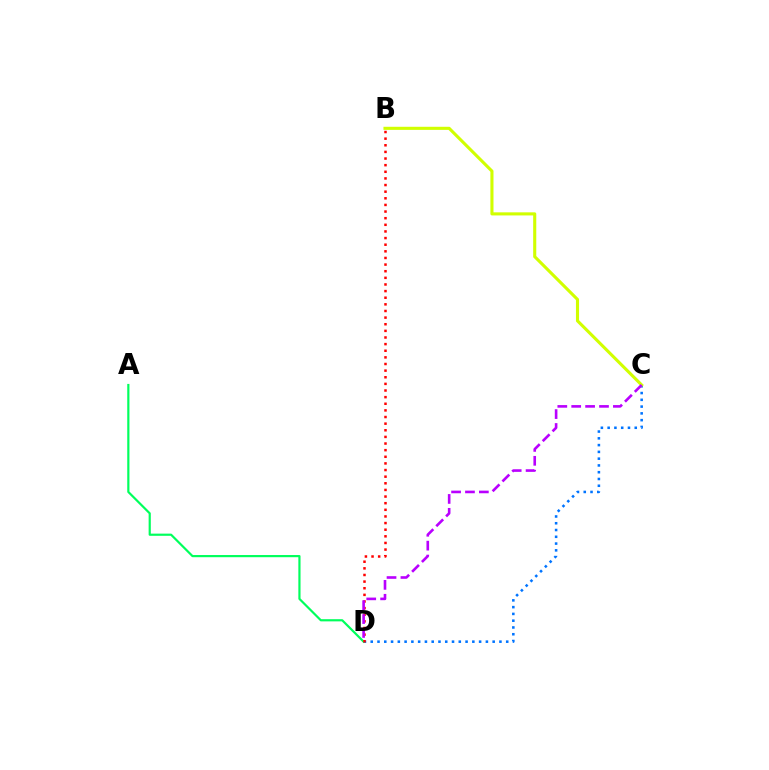{('C', 'D'): [{'color': '#0074ff', 'line_style': 'dotted', 'thickness': 1.84}, {'color': '#b900ff', 'line_style': 'dashed', 'thickness': 1.89}], ('A', 'D'): [{'color': '#00ff5c', 'line_style': 'solid', 'thickness': 1.57}], ('B', 'C'): [{'color': '#d1ff00', 'line_style': 'solid', 'thickness': 2.23}], ('B', 'D'): [{'color': '#ff0000', 'line_style': 'dotted', 'thickness': 1.8}]}